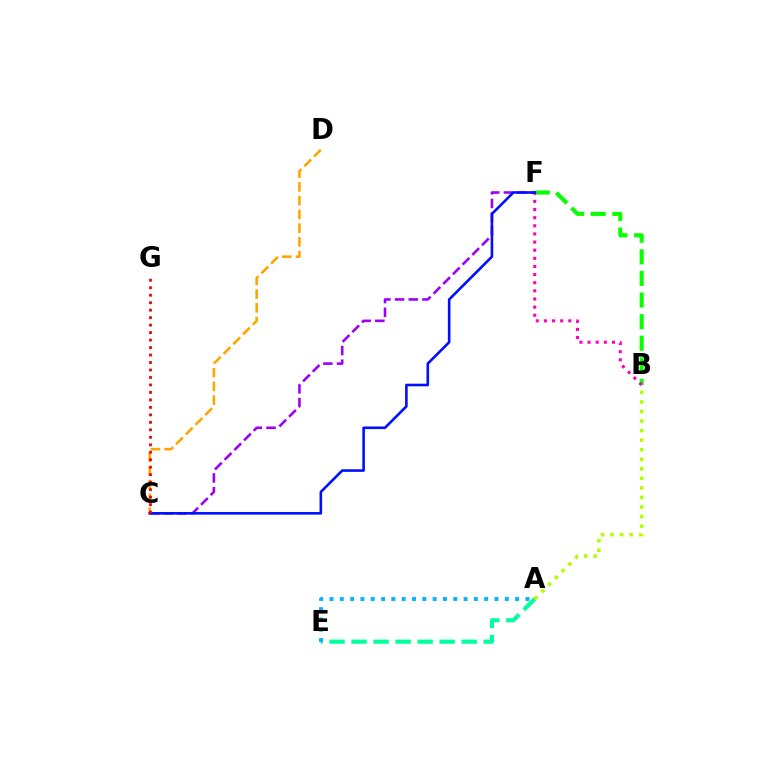{('C', 'D'): [{'color': '#ffa500', 'line_style': 'dashed', 'thickness': 1.87}], ('C', 'F'): [{'color': '#9b00ff', 'line_style': 'dashed', 'thickness': 1.86}, {'color': '#0010ff', 'line_style': 'solid', 'thickness': 1.88}], ('A', 'E'): [{'color': '#00ff9d', 'line_style': 'dashed', 'thickness': 2.99}, {'color': '#00b5ff', 'line_style': 'dotted', 'thickness': 2.8}], ('B', 'F'): [{'color': '#08ff00', 'line_style': 'dashed', 'thickness': 2.93}, {'color': '#ff00bd', 'line_style': 'dotted', 'thickness': 2.21}], ('A', 'B'): [{'color': '#b3ff00', 'line_style': 'dotted', 'thickness': 2.6}], ('C', 'G'): [{'color': '#ff0000', 'line_style': 'dotted', 'thickness': 2.03}]}